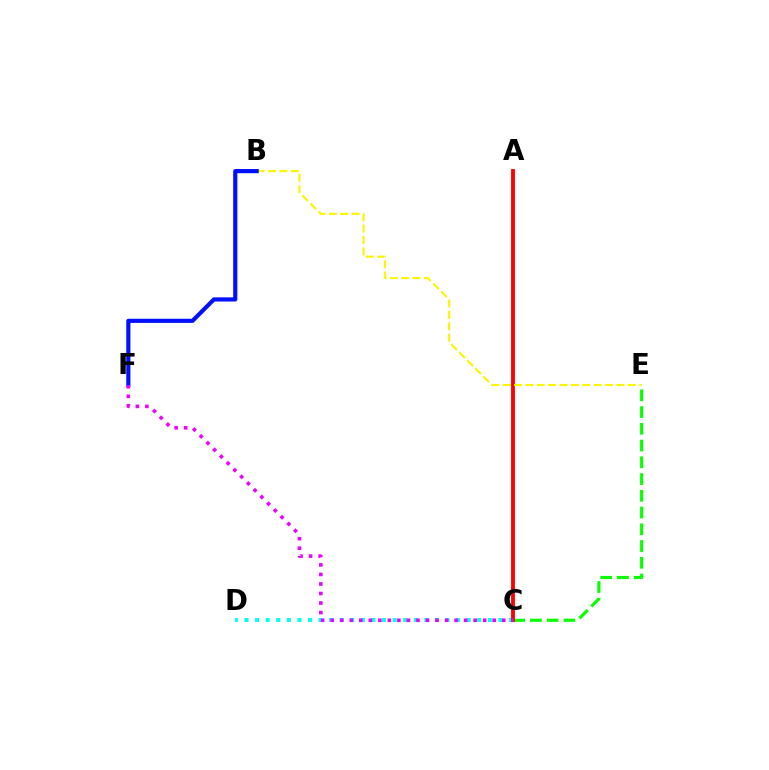{('C', 'E'): [{'color': '#08ff00', 'line_style': 'dashed', 'thickness': 2.27}], ('C', 'D'): [{'color': '#00fff6', 'line_style': 'dotted', 'thickness': 2.87}], ('A', 'C'): [{'color': '#ff0000', 'line_style': 'solid', 'thickness': 2.77}], ('B', 'E'): [{'color': '#fcf500', 'line_style': 'dashed', 'thickness': 1.55}], ('B', 'F'): [{'color': '#0010ff', 'line_style': 'solid', 'thickness': 2.99}], ('C', 'F'): [{'color': '#ee00ff', 'line_style': 'dotted', 'thickness': 2.59}]}